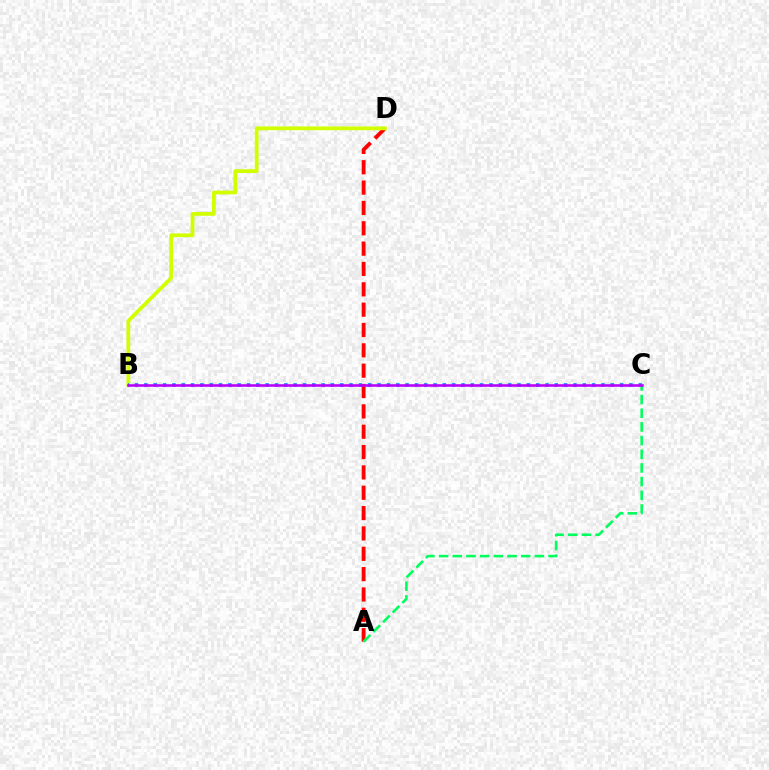{('A', 'D'): [{'color': '#ff0000', 'line_style': 'dashed', 'thickness': 2.76}], ('B', 'D'): [{'color': '#d1ff00', 'line_style': 'solid', 'thickness': 2.72}], ('A', 'C'): [{'color': '#00ff5c', 'line_style': 'dashed', 'thickness': 1.86}], ('B', 'C'): [{'color': '#0074ff', 'line_style': 'dotted', 'thickness': 2.53}, {'color': '#b900ff', 'line_style': 'solid', 'thickness': 1.84}]}